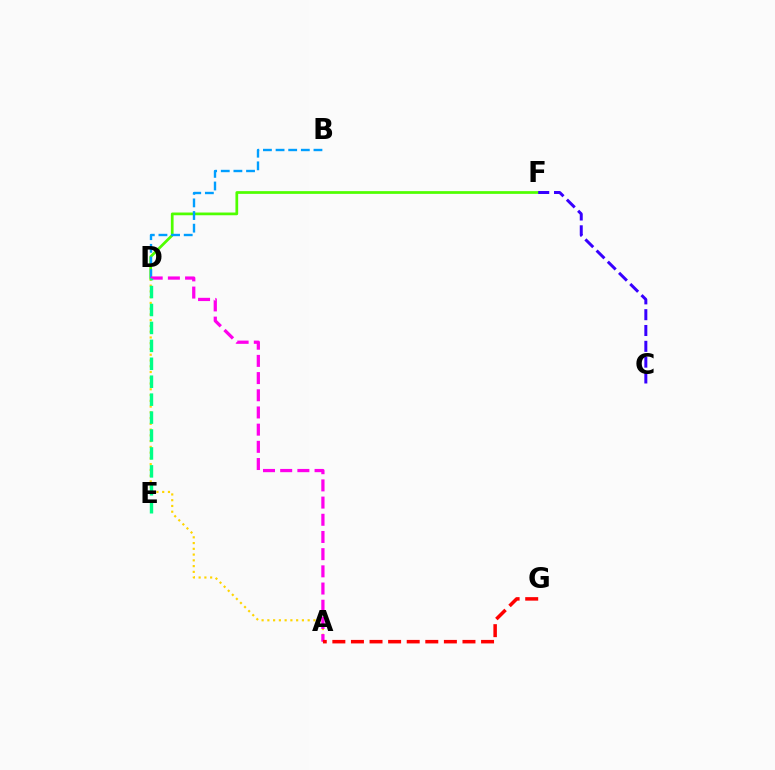{('D', 'F'): [{'color': '#4fff00', 'line_style': 'solid', 'thickness': 1.96}], ('A', 'D'): [{'color': '#ffd500', 'line_style': 'dotted', 'thickness': 1.56}, {'color': '#ff00ed', 'line_style': 'dashed', 'thickness': 2.34}], ('B', 'D'): [{'color': '#009eff', 'line_style': 'dashed', 'thickness': 1.72}], ('A', 'G'): [{'color': '#ff0000', 'line_style': 'dashed', 'thickness': 2.53}], ('D', 'E'): [{'color': '#00ff86', 'line_style': 'dashed', 'thickness': 2.44}], ('C', 'F'): [{'color': '#3700ff', 'line_style': 'dashed', 'thickness': 2.15}]}